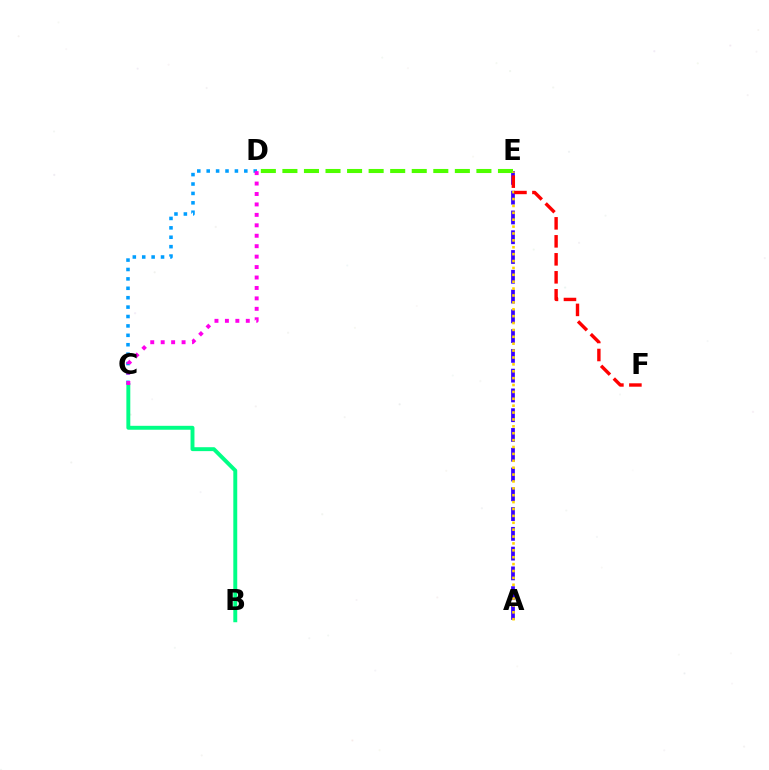{('A', 'E'): [{'color': '#3700ff', 'line_style': 'dashed', 'thickness': 2.69}, {'color': '#ffd500', 'line_style': 'dotted', 'thickness': 1.87}], ('D', 'E'): [{'color': '#4fff00', 'line_style': 'dashed', 'thickness': 2.93}], ('B', 'C'): [{'color': '#00ff86', 'line_style': 'solid', 'thickness': 2.82}], ('C', 'D'): [{'color': '#009eff', 'line_style': 'dotted', 'thickness': 2.56}, {'color': '#ff00ed', 'line_style': 'dotted', 'thickness': 2.84}], ('E', 'F'): [{'color': '#ff0000', 'line_style': 'dashed', 'thickness': 2.44}]}